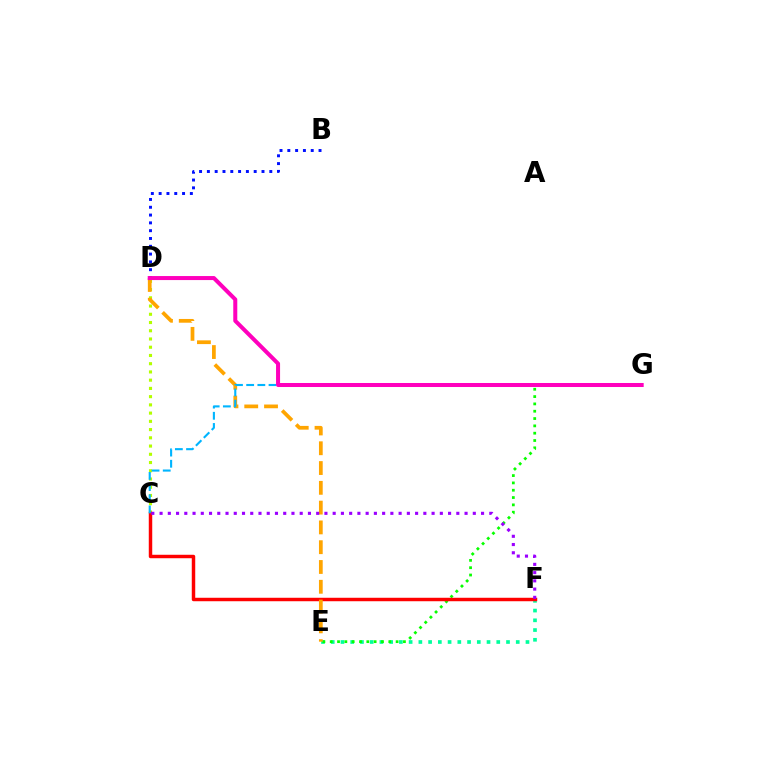{('E', 'F'): [{'color': '#00ff9d', 'line_style': 'dotted', 'thickness': 2.65}], ('E', 'G'): [{'color': '#08ff00', 'line_style': 'dotted', 'thickness': 1.99}], ('C', 'D'): [{'color': '#b3ff00', 'line_style': 'dotted', 'thickness': 2.24}], ('B', 'D'): [{'color': '#0010ff', 'line_style': 'dotted', 'thickness': 2.12}], ('C', 'F'): [{'color': '#ff0000', 'line_style': 'solid', 'thickness': 2.49}, {'color': '#9b00ff', 'line_style': 'dotted', 'thickness': 2.24}], ('D', 'E'): [{'color': '#ffa500', 'line_style': 'dashed', 'thickness': 2.69}], ('C', 'G'): [{'color': '#00b5ff', 'line_style': 'dashed', 'thickness': 1.52}], ('D', 'G'): [{'color': '#ff00bd', 'line_style': 'solid', 'thickness': 2.89}]}